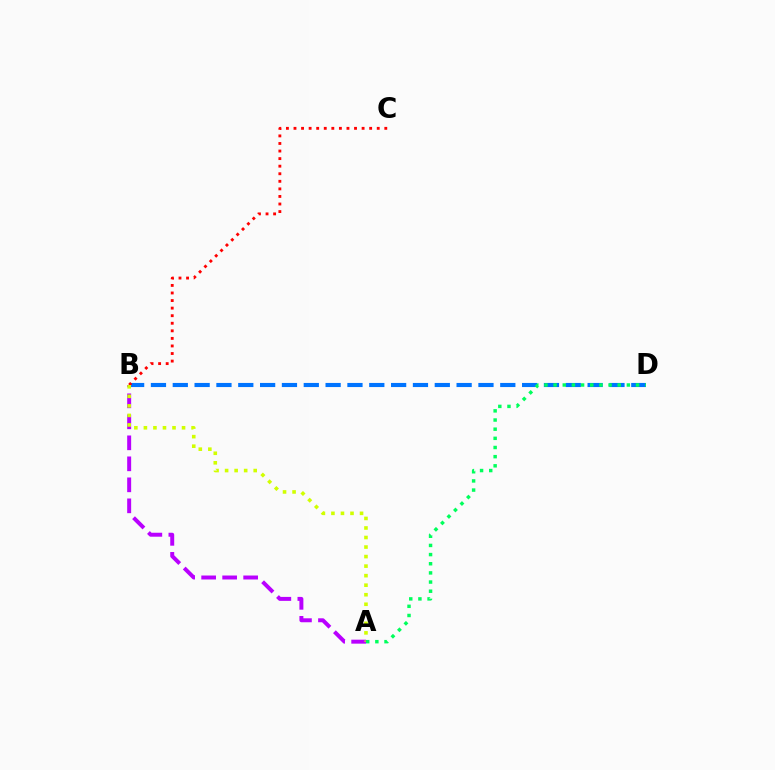{('B', 'D'): [{'color': '#0074ff', 'line_style': 'dashed', 'thickness': 2.97}], ('B', 'C'): [{'color': '#ff0000', 'line_style': 'dotted', 'thickness': 2.06}], ('A', 'B'): [{'color': '#b900ff', 'line_style': 'dashed', 'thickness': 2.85}, {'color': '#d1ff00', 'line_style': 'dotted', 'thickness': 2.59}], ('A', 'D'): [{'color': '#00ff5c', 'line_style': 'dotted', 'thickness': 2.49}]}